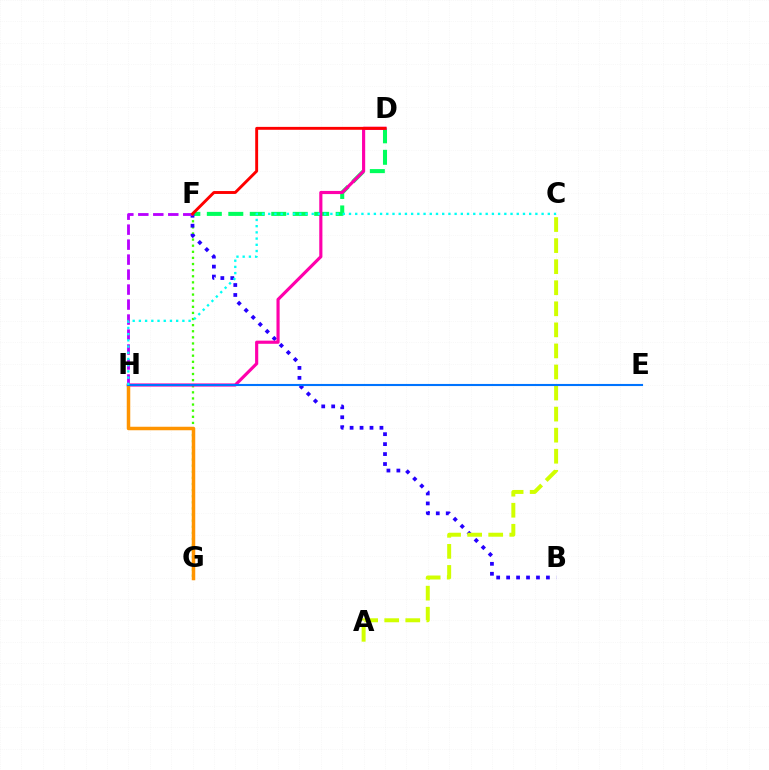{('F', 'G'): [{'color': '#3dff00', 'line_style': 'dotted', 'thickness': 1.66}], ('D', 'F'): [{'color': '#00ff5c', 'line_style': 'dashed', 'thickness': 2.92}, {'color': '#ff0000', 'line_style': 'solid', 'thickness': 2.09}], ('B', 'F'): [{'color': '#2500ff', 'line_style': 'dotted', 'thickness': 2.7}], ('D', 'H'): [{'color': '#ff00ac', 'line_style': 'solid', 'thickness': 2.27}], ('A', 'C'): [{'color': '#d1ff00', 'line_style': 'dashed', 'thickness': 2.86}], ('G', 'H'): [{'color': '#ff9400', 'line_style': 'solid', 'thickness': 2.52}], ('F', 'H'): [{'color': '#b900ff', 'line_style': 'dashed', 'thickness': 2.04}], ('E', 'H'): [{'color': '#0074ff', 'line_style': 'solid', 'thickness': 1.51}], ('C', 'H'): [{'color': '#00fff6', 'line_style': 'dotted', 'thickness': 1.69}]}